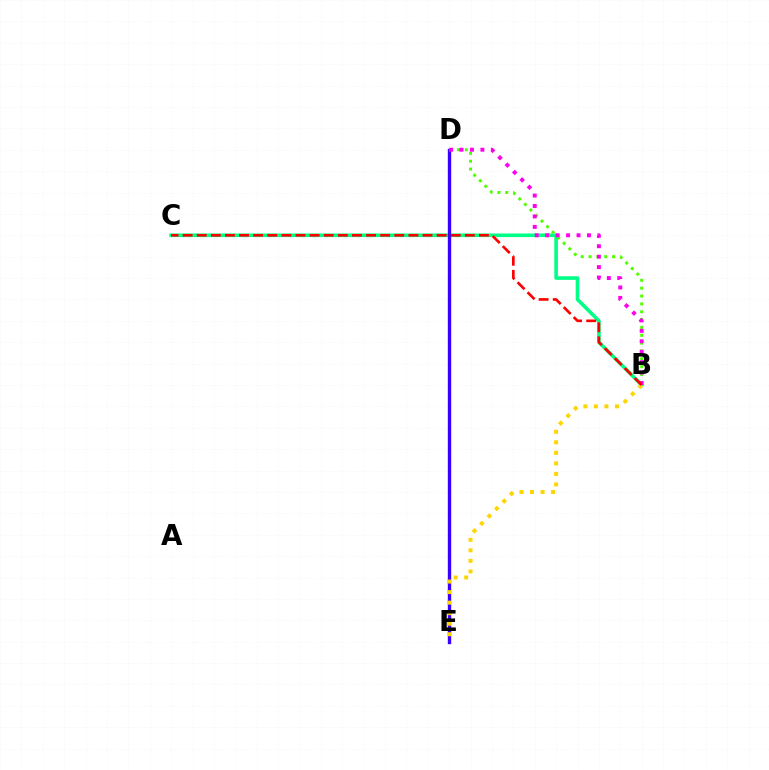{('D', 'E'): [{'color': '#009eff', 'line_style': 'solid', 'thickness': 1.82}, {'color': '#3700ff', 'line_style': 'solid', 'thickness': 2.42}], ('B', 'C'): [{'color': '#00ff86', 'line_style': 'solid', 'thickness': 2.6}, {'color': '#ff0000', 'line_style': 'dashed', 'thickness': 1.92}], ('B', 'D'): [{'color': '#4fff00', 'line_style': 'dotted', 'thickness': 2.13}, {'color': '#ff00ed', 'line_style': 'dotted', 'thickness': 2.84}], ('B', 'E'): [{'color': '#ffd500', 'line_style': 'dotted', 'thickness': 2.86}]}